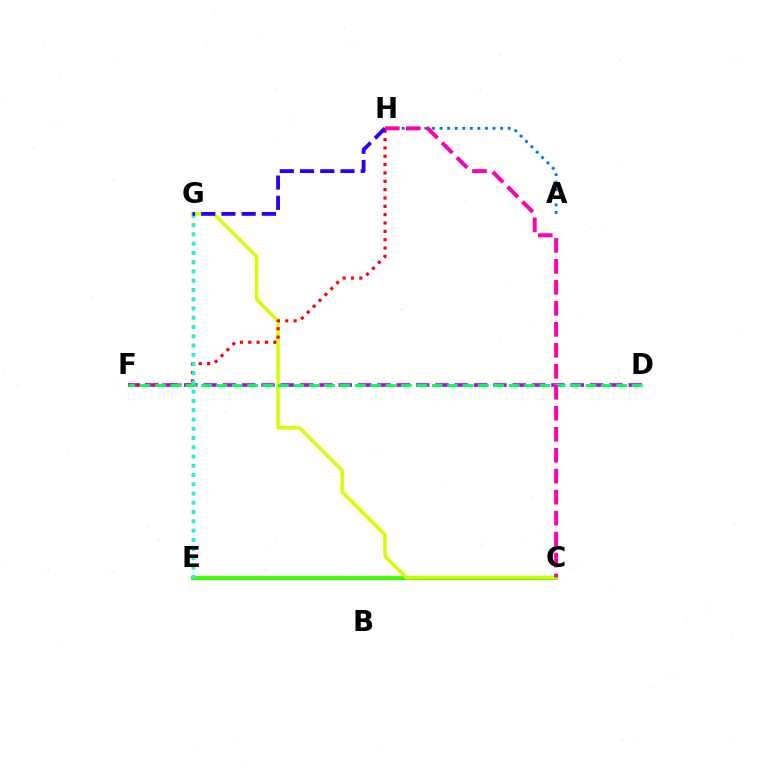{('D', 'F'): [{'color': '#b900ff', 'line_style': 'dashed', 'thickness': 2.63}, {'color': '#00ff5c', 'line_style': 'dashed', 'thickness': 2.09}], ('C', 'E'): [{'color': '#3dff00', 'line_style': 'solid', 'thickness': 2.99}], ('C', 'G'): [{'color': '#d1ff00', 'line_style': 'solid', 'thickness': 2.48}], ('F', 'H'): [{'color': '#ff0000', 'line_style': 'dotted', 'thickness': 2.27}], ('E', 'G'): [{'color': '#ff9400', 'line_style': 'dotted', 'thickness': 2.52}, {'color': '#00fff6', 'line_style': 'dotted', 'thickness': 2.51}], ('G', 'H'): [{'color': '#2500ff', 'line_style': 'dashed', 'thickness': 2.75}], ('A', 'H'): [{'color': '#0074ff', 'line_style': 'dotted', 'thickness': 2.06}], ('C', 'H'): [{'color': '#ff00ac', 'line_style': 'dashed', 'thickness': 2.85}]}